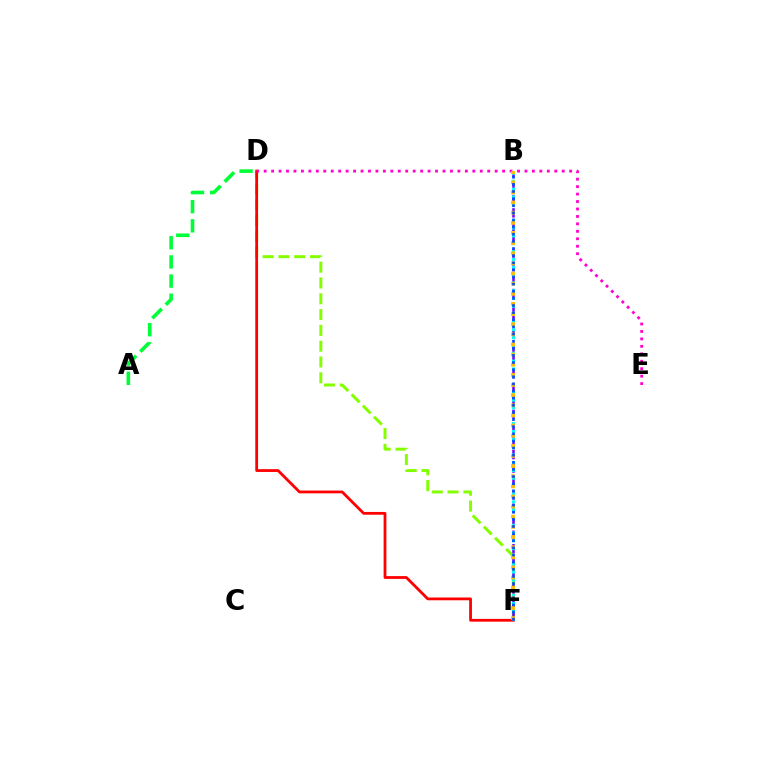{('D', 'F'): [{'color': '#84ff00', 'line_style': 'dashed', 'thickness': 2.15}, {'color': '#ff0000', 'line_style': 'solid', 'thickness': 2.0}], ('A', 'D'): [{'color': '#00ff39', 'line_style': 'dashed', 'thickness': 2.6}], ('D', 'E'): [{'color': '#ff00cf', 'line_style': 'dotted', 'thickness': 2.02}], ('B', 'F'): [{'color': '#7200ff', 'line_style': 'dashed', 'thickness': 1.82}, {'color': '#00fff6', 'line_style': 'dotted', 'thickness': 2.12}, {'color': '#ffbd00', 'line_style': 'dotted', 'thickness': 2.75}, {'color': '#004bff', 'line_style': 'dotted', 'thickness': 1.94}]}